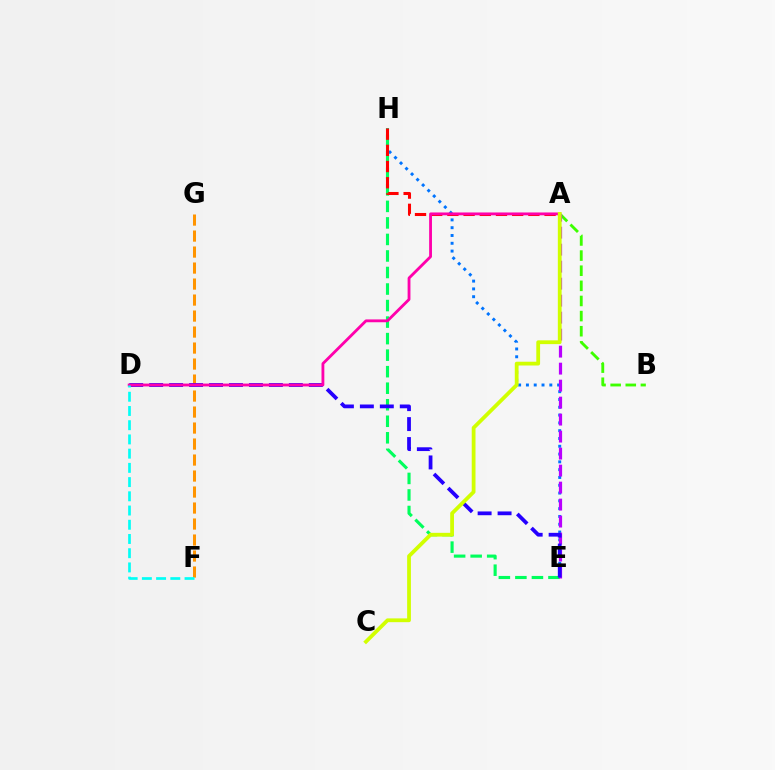{('E', 'H'): [{'color': '#0074ff', 'line_style': 'dotted', 'thickness': 2.12}, {'color': '#00ff5c', 'line_style': 'dashed', 'thickness': 2.25}], ('F', 'G'): [{'color': '#ff9400', 'line_style': 'dashed', 'thickness': 2.17}], ('A', 'B'): [{'color': '#3dff00', 'line_style': 'dashed', 'thickness': 2.05}], ('A', 'E'): [{'color': '#b900ff', 'line_style': 'dashed', 'thickness': 2.31}], ('A', 'H'): [{'color': '#ff0000', 'line_style': 'dashed', 'thickness': 2.2}], ('D', 'E'): [{'color': '#2500ff', 'line_style': 'dashed', 'thickness': 2.71}], ('A', 'D'): [{'color': '#ff00ac', 'line_style': 'solid', 'thickness': 2.04}], ('A', 'C'): [{'color': '#d1ff00', 'line_style': 'solid', 'thickness': 2.72}], ('D', 'F'): [{'color': '#00fff6', 'line_style': 'dashed', 'thickness': 1.93}]}